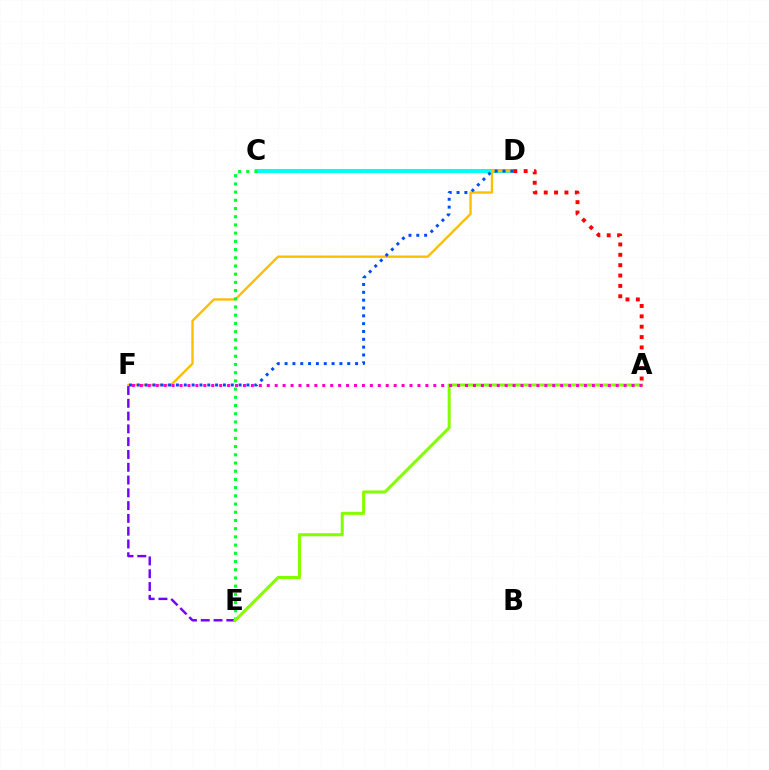{('C', 'D'): [{'color': '#00fff6', 'line_style': 'solid', 'thickness': 2.88}], ('D', 'F'): [{'color': '#ffbd00', 'line_style': 'solid', 'thickness': 1.69}, {'color': '#004bff', 'line_style': 'dotted', 'thickness': 2.13}], ('E', 'F'): [{'color': '#7200ff', 'line_style': 'dashed', 'thickness': 1.74}], ('A', 'D'): [{'color': '#ff0000', 'line_style': 'dotted', 'thickness': 2.82}], ('C', 'E'): [{'color': '#00ff39', 'line_style': 'dotted', 'thickness': 2.23}], ('A', 'E'): [{'color': '#84ff00', 'line_style': 'solid', 'thickness': 2.19}], ('A', 'F'): [{'color': '#ff00cf', 'line_style': 'dotted', 'thickness': 2.15}]}